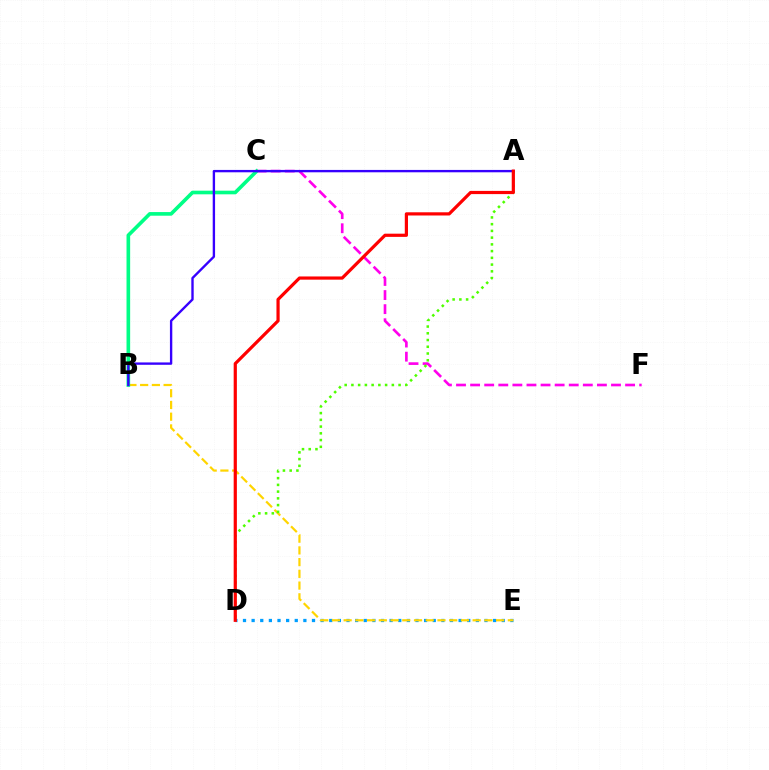{('C', 'F'): [{'color': '#ff00ed', 'line_style': 'dashed', 'thickness': 1.91}], ('D', 'E'): [{'color': '#009eff', 'line_style': 'dotted', 'thickness': 2.34}], ('B', 'E'): [{'color': '#ffd500', 'line_style': 'dashed', 'thickness': 1.59}], ('A', 'D'): [{'color': '#4fff00', 'line_style': 'dotted', 'thickness': 1.83}, {'color': '#ff0000', 'line_style': 'solid', 'thickness': 2.3}], ('B', 'C'): [{'color': '#00ff86', 'line_style': 'solid', 'thickness': 2.62}], ('A', 'B'): [{'color': '#3700ff', 'line_style': 'solid', 'thickness': 1.7}]}